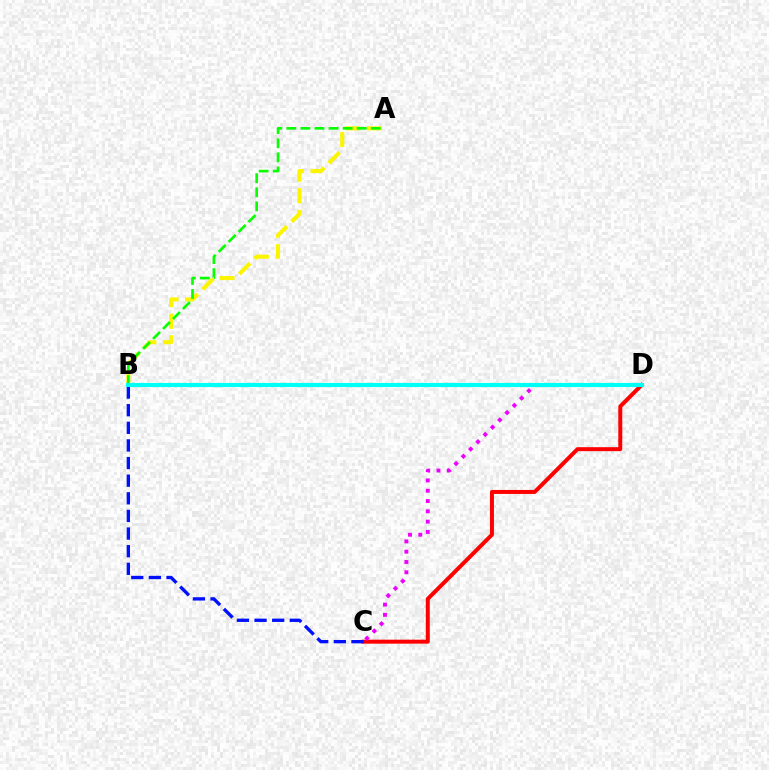{('C', 'D'): [{'color': '#ff0000', 'line_style': 'solid', 'thickness': 2.87}, {'color': '#ee00ff', 'line_style': 'dotted', 'thickness': 2.8}], ('A', 'B'): [{'color': '#fcf500', 'line_style': 'dashed', 'thickness': 2.94}, {'color': '#08ff00', 'line_style': 'dashed', 'thickness': 1.91}], ('B', 'C'): [{'color': '#0010ff', 'line_style': 'dashed', 'thickness': 2.39}], ('B', 'D'): [{'color': '#00fff6', 'line_style': 'solid', 'thickness': 2.97}]}